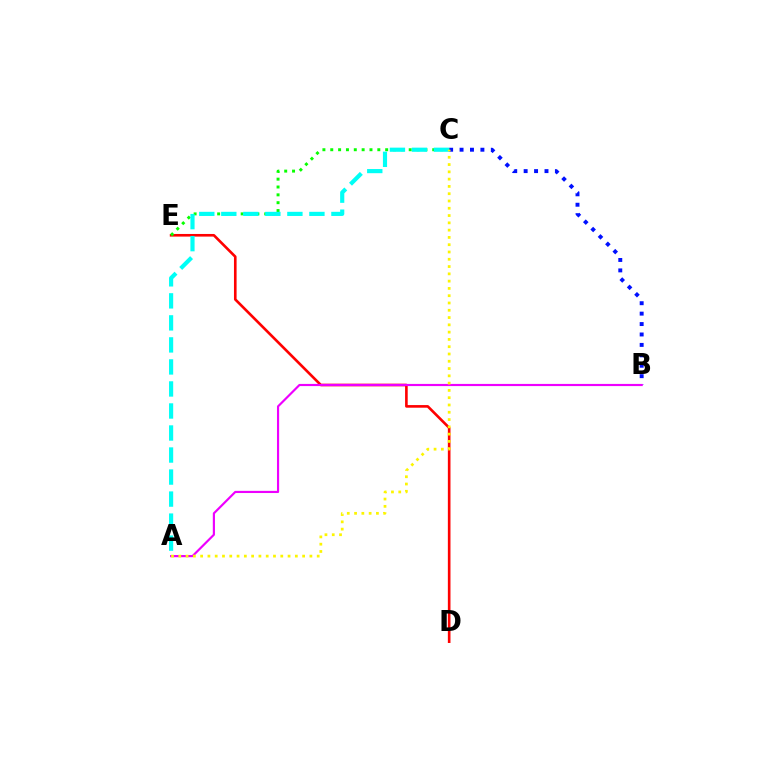{('D', 'E'): [{'color': '#ff0000', 'line_style': 'solid', 'thickness': 1.89}], ('B', 'C'): [{'color': '#0010ff', 'line_style': 'dotted', 'thickness': 2.83}], ('A', 'B'): [{'color': '#ee00ff', 'line_style': 'solid', 'thickness': 1.56}], ('C', 'E'): [{'color': '#08ff00', 'line_style': 'dotted', 'thickness': 2.13}], ('A', 'C'): [{'color': '#00fff6', 'line_style': 'dashed', 'thickness': 2.99}, {'color': '#fcf500', 'line_style': 'dotted', 'thickness': 1.98}]}